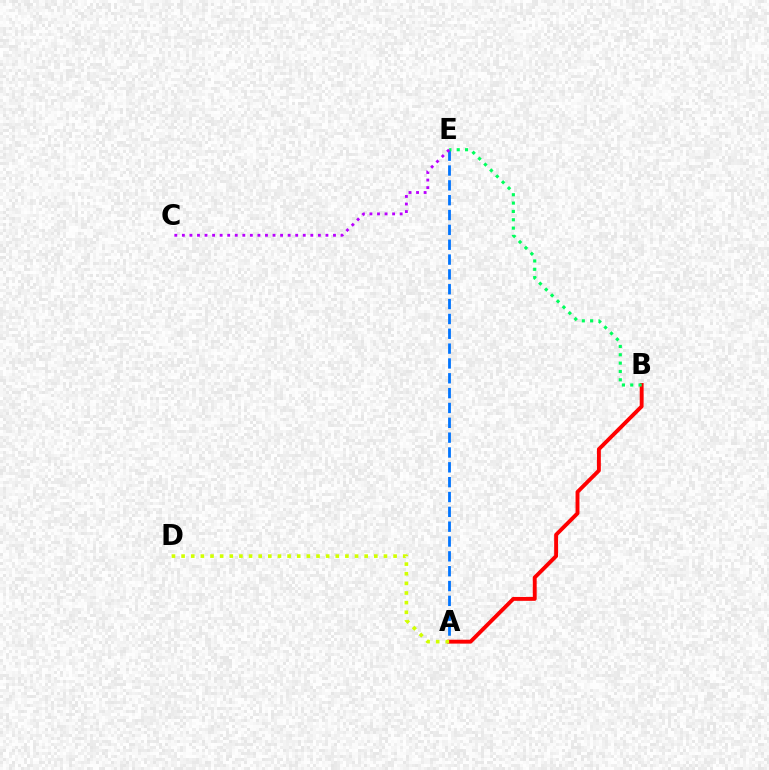{('A', 'E'): [{'color': '#0074ff', 'line_style': 'dashed', 'thickness': 2.02}], ('A', 'B'): [{'color': '#ff0000', 'line_style': 'solid', 'thickness': 2.81}], ('B', 'E'): [{'color': '#00ff5c', 'line_style': 'dotted', 'thickness': 2.27}], ('C', 'E'): [{'color': '#b900ff', 'line_style': 'dotted', 'thickness': 2.05}], ('A', 'D'): [{'color': '#d1ff00', 'line_style': 'dotted', 'thickness': 2.62}]}